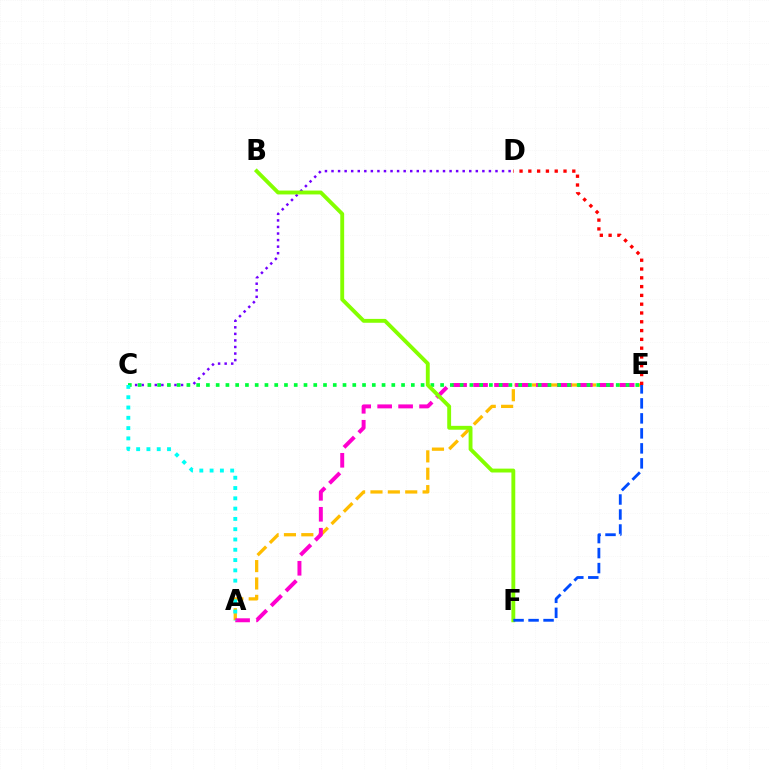{('A', 'E'): [{'color': '#ffbd00', 'line_style': 'dashed', 'thickness': 2.36}, {'color': '#ff00cf', 'line_style': 'dashed', 'thickness': 2.85}], ('C', 'D'): [{'color': '#7200ff', 'line_style': 'dotted', 'thickness': 1.78}], ('C', 'E'): [{'color': '#00ff39', 'line_style': 'dotted', 'thickness': 2.65}], ('A', 'C'): [{'color': '#00fff6', 'line_style': 'dotted', 'thickness': 2.8}], ('D', 'E'): [{'color': '#ff0000', 'line_style': 'dotted', 'thickness': 2.39}], ('B', 'F'): [{'color': '#84ff00', 'line_style': 'solid', 'thickness': 2.79}], ('E', 'F'): [{'color': '#004bff', 'line_style': 'dashed', 'thickness': 2.04}]}